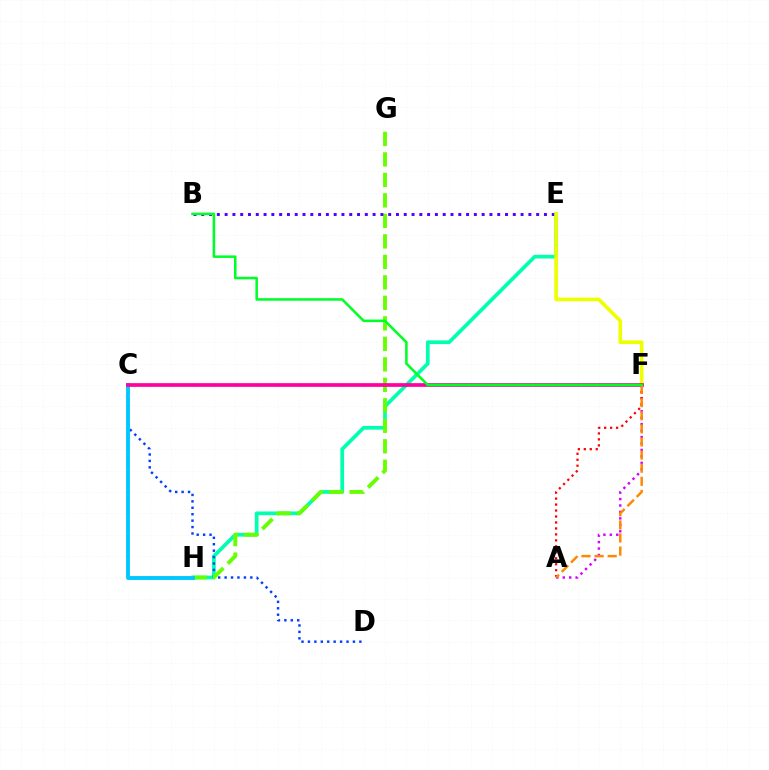{('E', 'H'): [{'color': '#00ffaf', 'line_style': 'solid', 'thickness': 2.68}], ('A', 'F'): [{'color': '#d600ff', 'line_style': 'dotted', 'thickness': 1.75}, {'color': '#ff0000', 'line_style': 'dotted', 'thickness': 1.62}, {'color': '#ff8800', 'line_style': 'dashed', 'thickness': 1.78}], ('C', 'D'): [{'color': '#003fff', 'line_style': 'dotted', 'thickness': 1.75}], ('G', 'H'): [{'color': '#66ff00', 'line_style': 'dashed', 'thickness': 2.78}], ('B', 'E'): [{'color': '#4f00ff', 'line_style': 'dotted', 'thickness': 2.12}], ('C', 'H'): [{'color': '#00c7ff', 'line_style': 'solid', 'thickness': 2.78}], ('E', 'F'): [{'color': '#eeff00', 'line_style': 'solid', 'thickness': 2.62}], ('C', 'F'): [{'color': '#ff00a0', 'line_style': 'solid', 'thickness': 2.67}], ('B', 'F'): [{'color': '#00ff27', 'line_style': 'solid', 'thickness': 1.83}]}